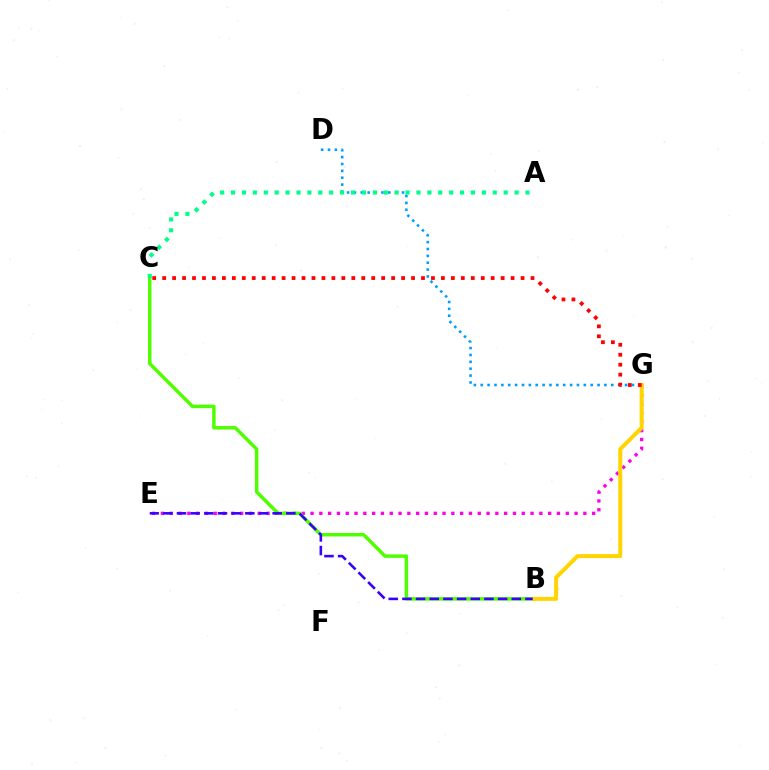{('E', 'G'): [{'color': '#ff00ed', 'line_style': 'dotted', 'thickness': 2.39}], ('D', 'G'): [{'color': '#009eff', 'line_style': 'dotted', 'thickness': 1.87}], ('B', 'C'): [{'color': '#4fff00', 'line_style': 'solid', 'thickness': 2.5}], ('A', 'C'): [{'color': '#00ff86', 'line_style': 'dotted', 'thickness': 2.96}], ('B', 'E'): [{'color': '#3700ff', 'line_style': 'dashed', 'thickness': 1.86}], ('B', 'G'): [{'color': '#ffd500', 'line_style': 'solid', 'thickness': 2.89}], ('C', 'G'): [{'color': '#ff0000', 'line_style': 'dotted', 'thickness': 2.7}]}